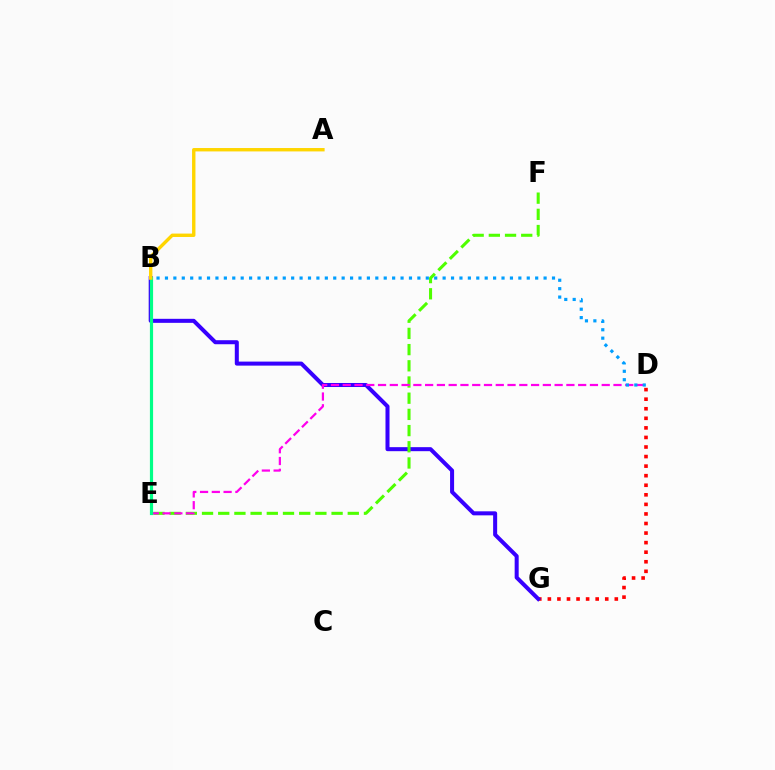{('D', 'G'): [{'color': '#ff0000', 'line_style': 'dotted', 'thickness': 2.6}], ('B', 'G'): [{'color': '#3700ff', 'line_style': 'solid', 'thickness': 2.9}], ('E', 'F'): [{'color': '#4fff00', 'line_style': 'dashed', 'thickness': 2.2}], ('D', 'E'): [{'color': '#ff00ed', 'line_style': 'dashed', 'thickness': 1.6}], ('B', 'D'): [{'color': '#009eff', 'line_style': 'dotted', 'thickness': 2.29}], ('B', 'E'): [{'color': '#00ff86', 'line_style': 'solid', 'thickness': 2.29}], ('A', 'B'): [{'color': '#ffd500', 'line_style': 'solid', 'thickness': 2.44}]}